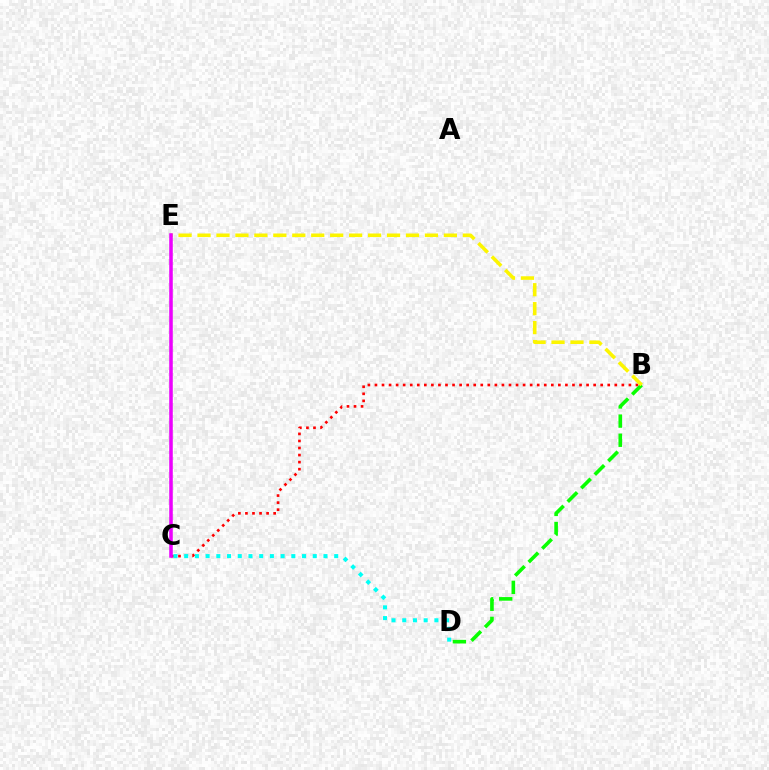{('B', 'C'): [{'color': '#ff0000', 'line_style': 'dotted', 'thickness': 1.92}], ('B', 'D'): [{'color': '#08ff00', 'line_style': 'dashed', 'thickness': 2.6}], ('C', 'E'): [{'color': '#0010ff', 'line_style': 'solid', 'thickness': 1.51}, {'color': '#ee00ff', 'line_style': 'solid', 'thickness': 2.53}], ('C', 'D'): [{'color': '#00fff6', 'line_style': 'dotted', 'thickness': 2.91}], ('B', 'E'): [{'color': '#fcf500', 'line_style': 'dashed', 'thickness': 2.57}]}